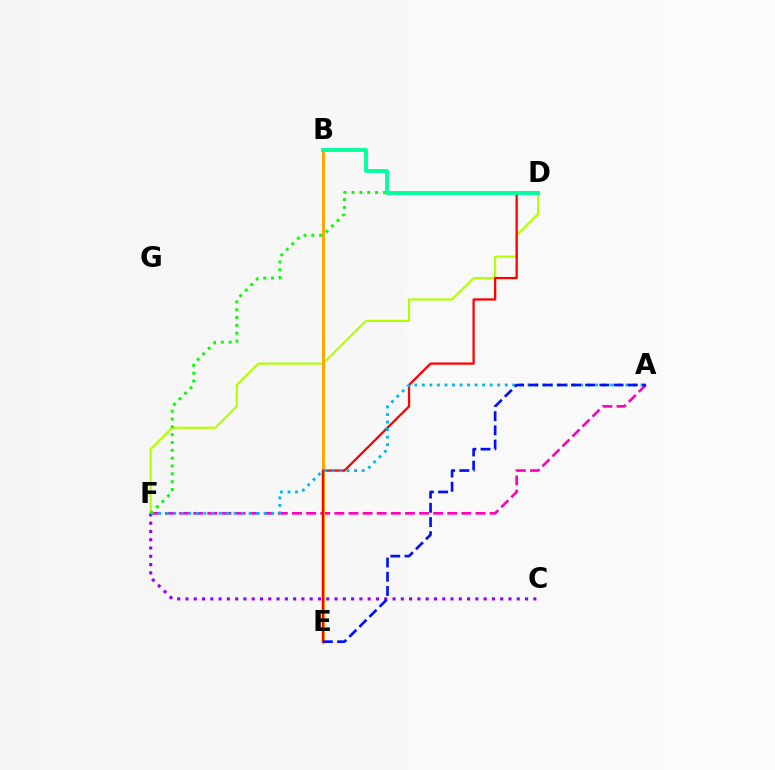{('D', 'F'): [{'color': '#b3ff00', 'line_style': 'solid', 'thickness': 1.56}, {'color': '#08ff00', 'line_style': 'dotted', 'thickness': 2.13}], ('A', 'F'): [{'color': '#ff00bd', 'line_style': 'dashed', 'thickness': 1.92}, {'color': '#00b5ff', 'line_style': 'dotted', 'thickness': 2.05}], ('B', 'E'): [{'color': '#ffa500', 'line_style': 'solid', 'thickness': 2.12}], ('D', 'E'): [{'color': '#ff0000', 'line_style': 'solid', 'thickness': 1.63}], ('C', 'F'): [{'color': '#9b00ff', 'line_style': 'dotted', 'thickness': 2.25}], ('A', 'E'): [{'color': '#0010ff', 'line_style': 'dashed', 'thickness': 1.93}], ('B', 'D'): [{'color': '#00ff9d', 'line_style': 'solid', 'thickness': 2.75}]}